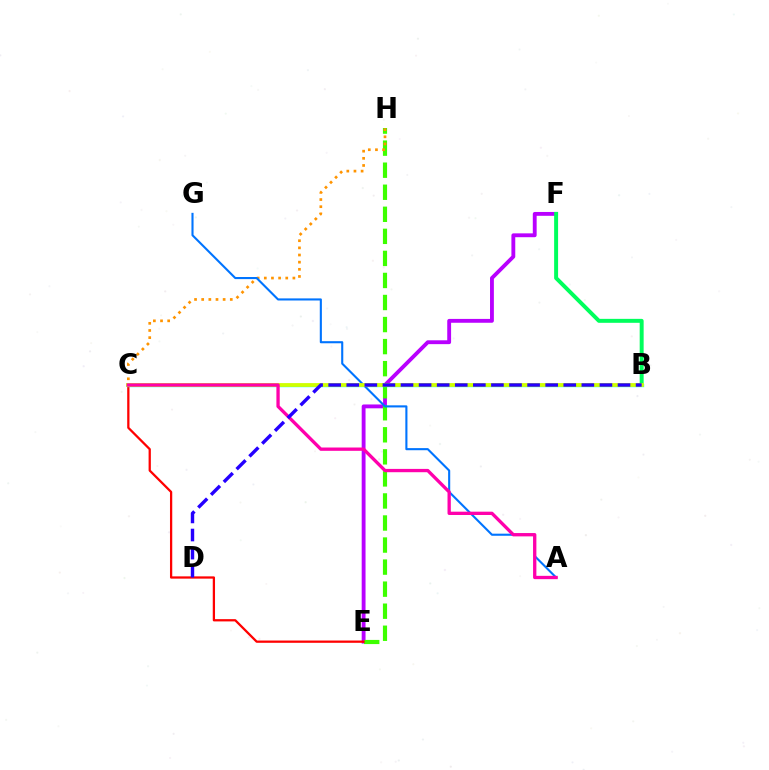{('E', 'F'): [{'color': '#b900ff', 'line_style': 'solid', 'thickness': 2.77}], ('E', 'H'): [{'color': '#3dff00', 'line_style': 'dashed', 'thickness': 3.0}], ('C', 'E'): [{'color': '#ff0000', 'line_style': 'solid', 'thickness': 1.63}], ('B', 'F'): [{'color': '#00ff5c', 'line_style': 'solid', 'thickness': 2.85}], ('C', 'H'): [{'color': '#ff9400', 'line_style': 'dotted', 'thickness': 1.94}], ('B', 'C'): [{'color': '#00fff6', 'line_style': 'solid', 'thickness': 2.41}, {'color': '#d1ff00', 'line_style': 'solid', 'thickness': 2.73}], ('A', 'G'): [{'color': '#0074ff', 'line_style': 'solid', 'thickness': 1.51}], ('A', 'C'): [{'color': '#ff00ac', 'line_style': 'solid', 'thickness': 2.38}], ('B', 'D'): [{'color': '#2500ff', 'line_style': 'dashed', 'thickness': 2.46}]}